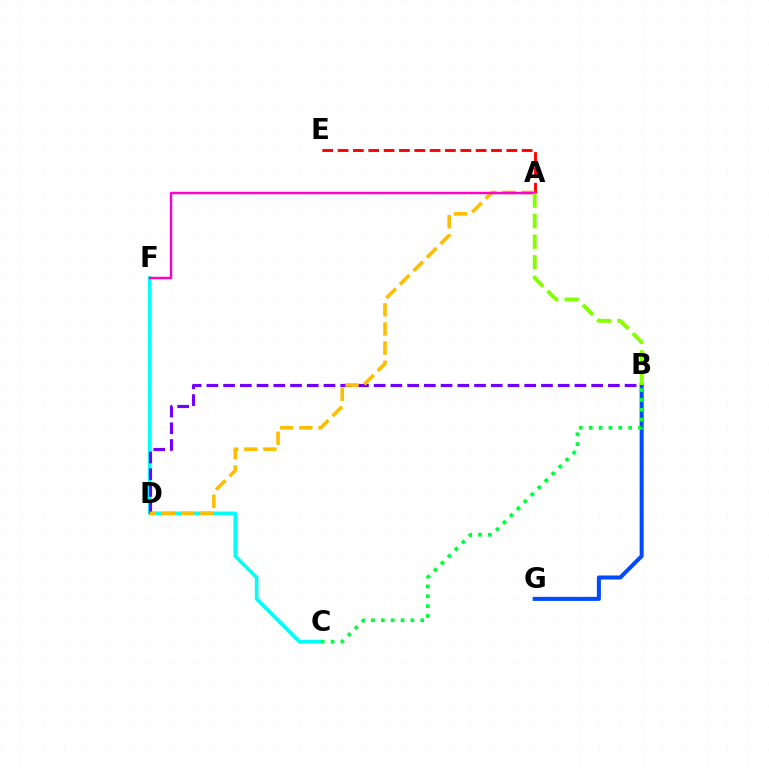{('A', 'E'): [{'color': '#ff0000', 'line_style': 'dashed', 'thickness': 2.08}], ('B', 'G'): [{'color': '#004bff', 'line_style': 'solid', 'thickness': 2.91}], ('C', 'F'): [{'color': '#00fff6', 'line_style': 'solid', 'thickness': 2.64}], ('B', 'D'): [{'color': '#7200ff', 'line_style': 'dashed', 'thickness': 2.27}], ('A', 'D'): [{'color': '#ffbd00', 'line_style': 'dashed', 'thickness': 2.6}], ('B', 'C'): [{'color': '#00ff39', 'line_style': 'dotted', 'thickness': 2.68}], ('A', 'F'): [{'color': '#ff00cf', 'line_style': 'solid', 'thickness': 1.76}], ('A', 'B'): [{'color': '#84ff00', 'line_style': 'dashed', 'thickness': 2.79}]}